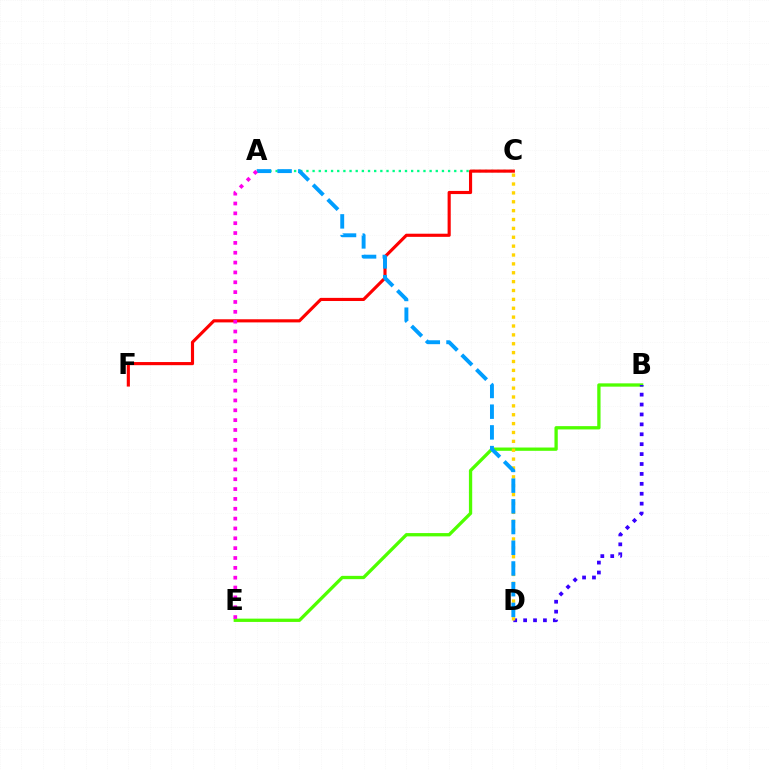{('A', 'C'): [{'color': '#00ff86', 'line_style': 'dotted', 'thickness': 1.67}], ('C', 'F'): [{'color': '#ff0000', 'line_style': 'solid', 'thickness': 2.26}], ('B', 'E'): [{'color': '#4fff00', 'line_style': 'solid', 'thickness': 2.37}], ('B', 'D'): [{'color': '#3700ff', 'line_style': 'dotted', 'thickness': 2.69}], ('C', 'D'): [{'color': '#ffd500', 'line_style': 'dotted', 'thickness': 2.41}], ('A', 'D'): [{'color': '#009eff', 'line_style': 'dashed', 'thickness': 2.81}], ('A', 'E'): [{'color': '#ff00ed', 'line_style': 'dotted', 'thickness': 2.68}]}